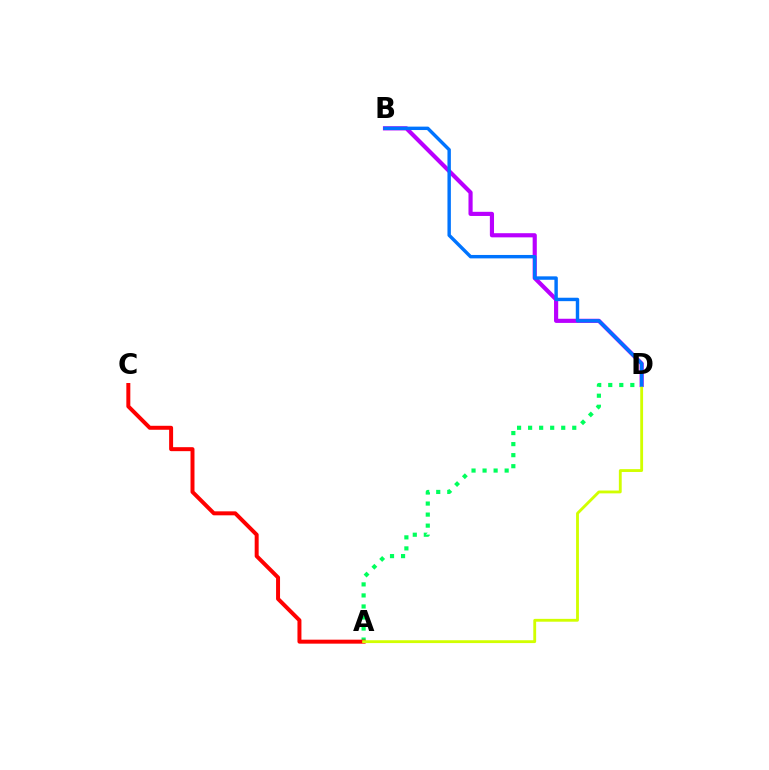{('B', 'D'): [{'color': '#b900ff', 'line_style': 'solid', 'thickness': 2.99}, {'color': '#0074ff', 'line_style': 'solid', 'thickness': 2.46}], ('A', 'D'): [{'color': '#00ff5c', 'line_style': 'dotted', 'thickness': 3.0}, {'color': '#d1ff00', 'line_style': 'solid', 'thickness': 2.05}], ('A', 'C'): [{'color': '#ff0000', 'line_style': 'solid', 'thickness': 2.86}]}